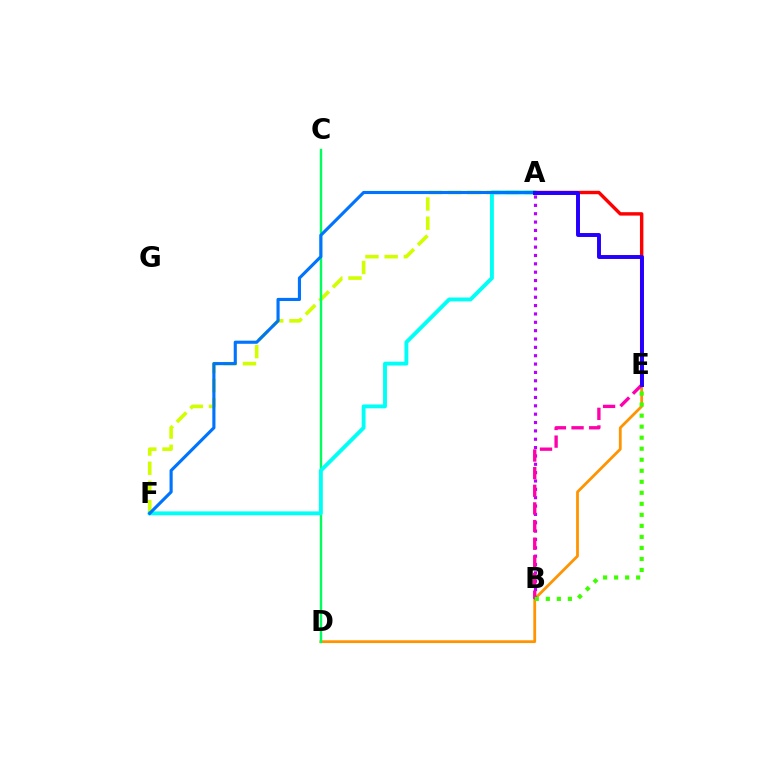{('A', 'F'): [{'color': '#d1ff00', 'line_style': 'dashed', 'thickness': 2.61}, {'color': '#00fff6', 'line_style': 'solid', 'thickness': 2.79}, {'color': '#0074ff', 'line_style': 'solid', 'thickness': 2.25}], ('D', 'E'): [{'color': '#ff9400', 'line_style': 'solid', 'thickness': 2.01}], ('C', 'D'): [{'color': '#00ff5c', 'line_style': 'solid', 'thickness': 1.72}], ('A', 'B'): [{'color': '#b900ff', 'line_style': 'dotted', 'thickness': 2.27}], ('B', 'E'): [{'color': '#ff00ac', 'line_style': 'dashed', 'thickness': 2.4}, {'color': '#3dff00', 'line_style': 'dotted', 'thickness': 2.99}], ('A', 'E'): [{'color': '#ff0000', 'line_style': 'solid', 'thickness': 2.46}, {'color': '#2500ff', 'line_style': 'solid', 'thickness': 2.84}]}